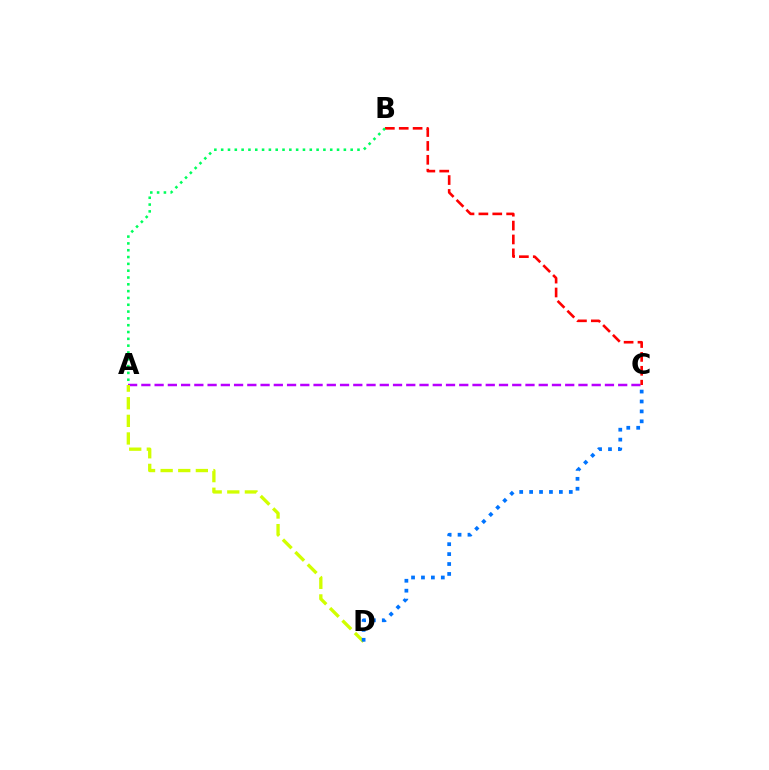{('A', 'C'): [{'color': '#b900ff', 'line_style': 'dashed', 'thickness': 1.8}], ('A', 'D'): [{'color': '#d1ff00', 'line_style': 'dashed', 'thickness': 2.39}], ('B', 'C'): [{'color': '#ff0000', 'line_style': 'dashed', 'thickness': 1.89}], ('A', 'B'): [{'color': '#00ff5c', 'line_style': 'dotted', 'thickness': 1.85}], ('C', 'D'): [{'color': '#0074ff', 'line_style': 'dotted', 'thickness': 2.7}]}